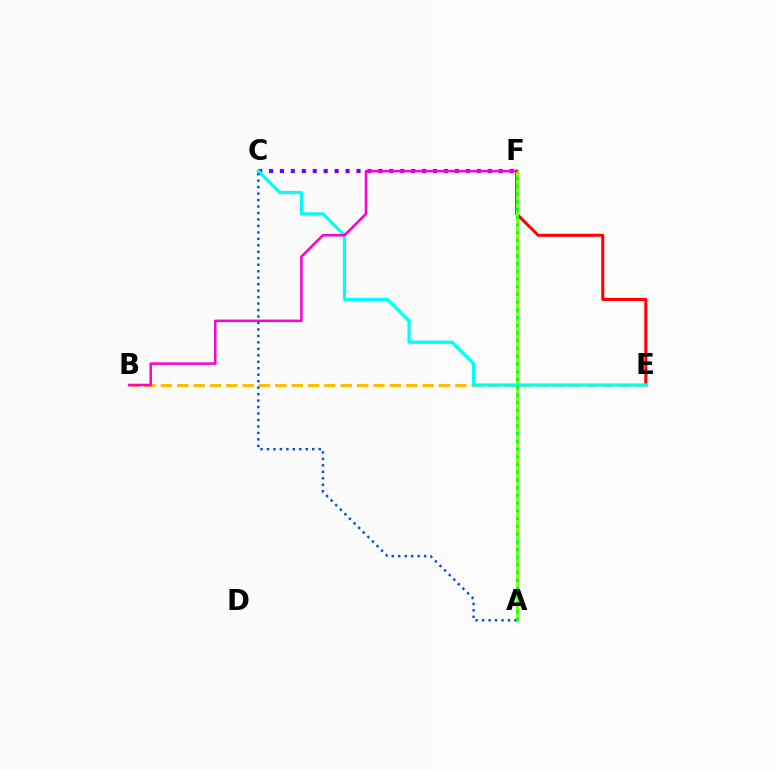{('E', 'F'): [{'color': '#ff0000', 'line_style': 'solid', 'thickness': 2.18}], ('A', 'F'): [{'color': '#84ff00', 'line_style': 'solid', 'thickness': 2.11}, {'color': '#00ff39', 'line_style': 'dotted', 'thickness': 2.1}], ('B', 'E'): [{'color': '#ffbd00', 'line_style': 'dashed', 'thickness': 2.22}], ('C', 'F'): [{'color': '#7200ff', 'line_style': 'dotted', 'thickness': 2.97}], ('C', 'E'): [{'color': '#00fff6', 'line_style': 'solid', 'thickness': 2.32}], ('A', 'C'): [{'color': '#004bff', 'line_style': 'dotted', 'thickness': 1.76}], ('B', 'F'): [{'color': '#ff00cf', 'line_style': 'solid', 'thickness': 1.81}]}